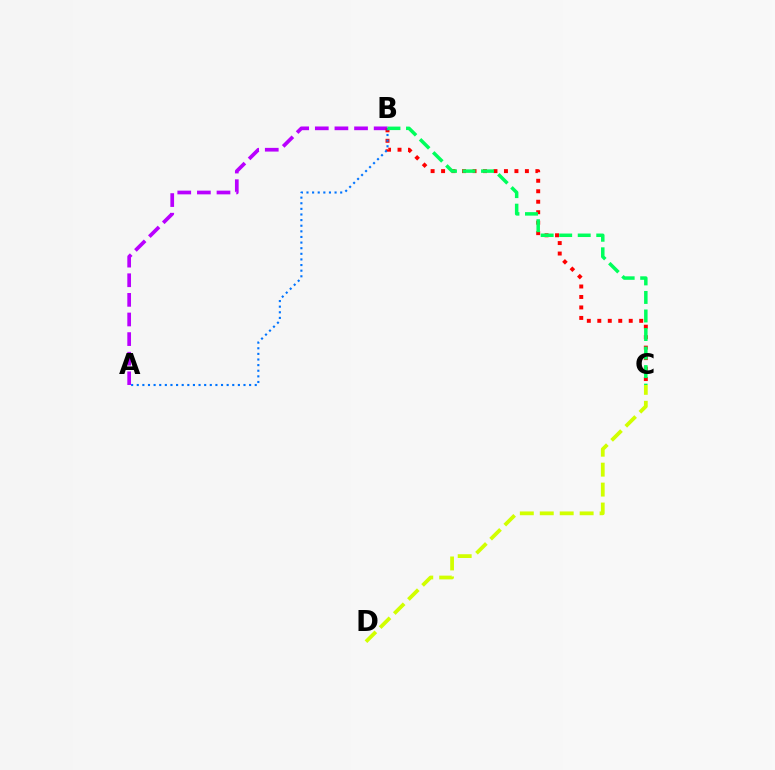{('A', 'B'): [{'color': '#b900ff', 'line_style': 'dashed', 'thickness': 2.67}, {'color': '#0074ff', 'line_style': 'dotted', 'thickness': 1.53}], ('B', 'C'): [{'color': '#ff0000', 'line_style': 'dotted', 'thickness': 2.85}, {'color': '#00ff5c', 'line_style': 'dashed', 'thickness': 2.52}], ('C', 'D'): [{'color': '#d1ff00', 'line_style': 'dashed', 'thickness': 2.71}]}